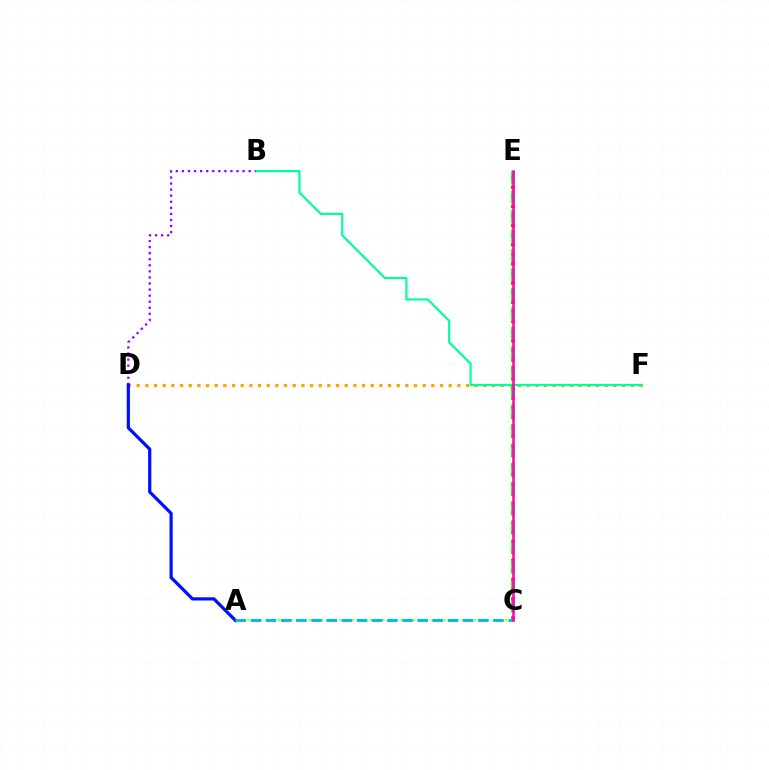{('D', 'F'): [{'color': '#ffa500', 'line_style': 'dotted', 'thickness': 2.35}], ('B', 'D'): [{'color': '#9b00ff', 'line_style': 'dotted', 'thickness': 1.65}], ('C', 'E'): [{'color': '#ff0000', 'line_style': 'dotted', 'thickness': 2.6}, {'color': '#08ff00', 'line_style': 'dashed', 'thickness': 2.64}, {'color': '#ff00bd', 'line_style': 'solid', 'thickness': 1.82}], ('B', 'F'): [{'color': '#00ff9d', 'line_style': 'solid', 'thickness': 1.57}], ('A', 'C'): [{'color': '#b3ff00', 'line_style': 'dotted', 'thickness': 1.67}, {'color': '#00b5ff', 'line_style': 'dashed', 'thickness': 2.06}], ('A', 'D'): [{'color': '#0010ff', 'line_style': 'solid', 'thickness': 2.32}]}